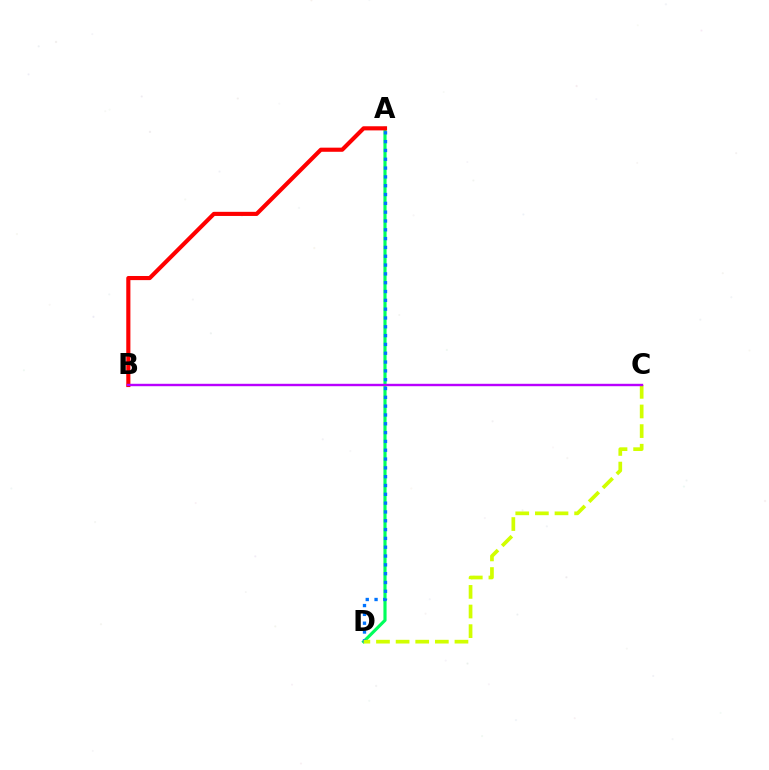{('A', 'D'): [{'color': '#00ff5c', 'line_style': 'solid', 'thickness': 2.27}, {'color': '#0074ff', 'line_style': 'dotted', 'thickness': 2.4}], ('C', 'D'): [{'color': '#d1ff00', 'line_style': 'dashed', 'thickness': 2.67}], ('A', 'B'): [{'color': '#ff0000', 'line_style': 'solid', 'thickness': 2.97}], ('B', 'C'): [{'color': '#b900ff', 'line_style': 'solid', 'thickness': 1.74}]}